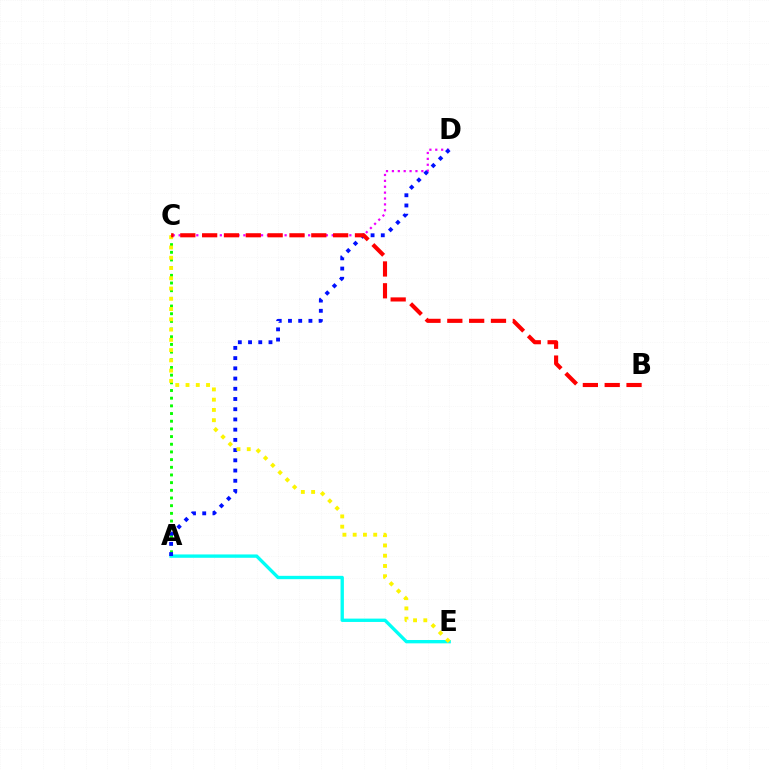{('C', 'D'): [{'color': '#ee00ff', 'line_style': 'dotted', 'thickness': 1.6}], ('A', 'E'): [{'color': '#00fff6', 'line_style': 'solid', 'thickness': 2.41}], ('A', 'C'): [{'color': '#08ff00', 'line_style': 'dotted', 'thickness': 2.09}], ('A', 'D'): [{'color': '#0010ff', 'line_style': 'dotted', 'thickness': 2.78}], ('C', 'E'): [{'color': '#fcf500', 'line_style': 'dotted', 'thickness': 2.79}], ('B', 'C'): [{'color': '#ff0000', 'line_style': 'dashed', 'thickness': 2.97}]}